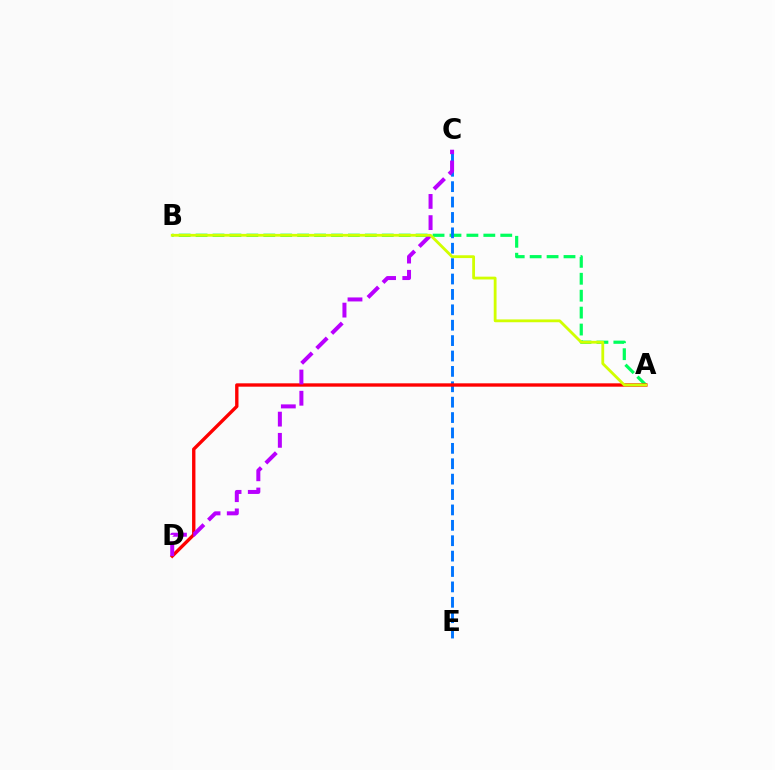{('A', 'B'): [{'color': '#00ff5c', 'line_style': 'dashed', 'thickness': 2.3}, {'color': '#d1ff00', 'line_style': 'solid', 'thickness': 2.02}], ('C', 'E'): [{'color': '#0074ff', 'line_style': 'dashed', 'thickness': 2.09}], ('A', 'D'): [{'color': '#ff0000', 'line_style': 'solid', 'thickness': 2.42}], ('C', 'D'): [{'color': '#b900ff', 'line_style': 'dashed', 'thickness': 2.88}]}